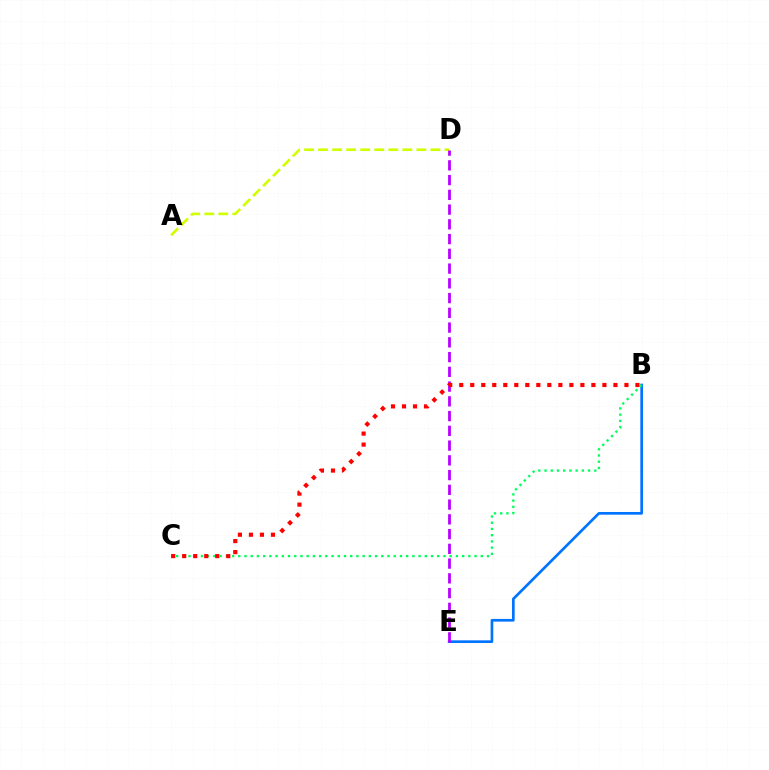{('A', 'D'): [{'color': '#d1ff00', 'line_style': 'dashed', 'thickness': 1.91}], ('B', 'E'): [{'color': '#0074ff', 'line_style': 'solid', 'thickness': 1.93}], ('B', 'C'): [{'color': '#00ff5c', 'line_style': 'dotted', 'thickness': 1.69}, {'color': '#ff0000', 'line_style': 'dotted', 'thickness': 2.99}], ('D', 'E'): [{'color': '#b900ff', 'line_style': 'dashed', 'thickness': 2.0}]}